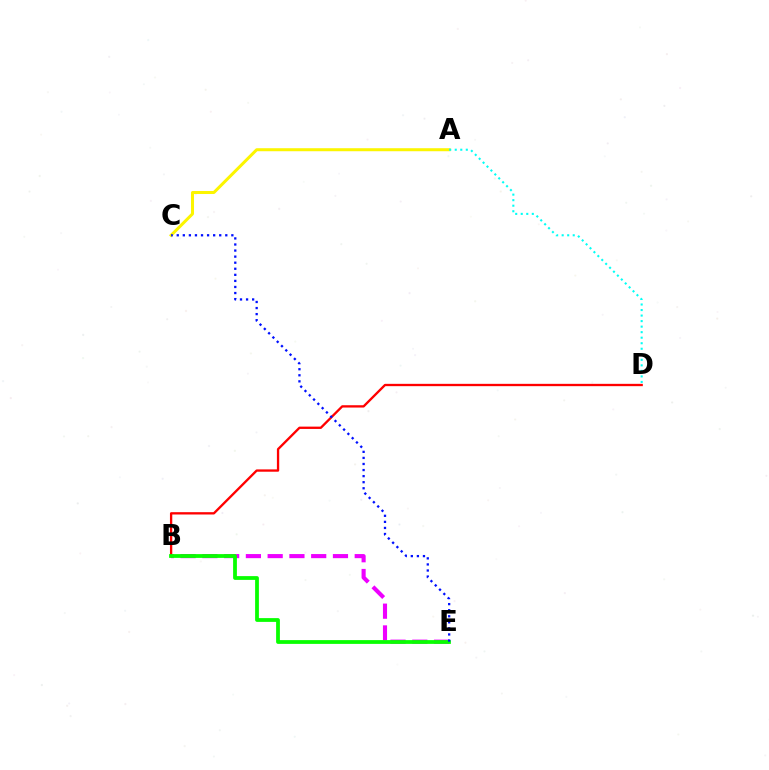{('B', 'E'): [{'color': '#ee00ff', 'line_style': 'dashed', 'thickness': 2.96}, {'color': '#08ff00', 'line_style': 'solid', 'thickness': 2.72}], ('B', 'D'): [{'color': '#ff0000', 'line_style': 'solid', 'thickness': 1.67}], ('A', 'C'): [{'color': '#fcf500', 'line_style': 'solid', 'thickness': 2.17}], ('A', 'D'): [{'color': '#00fff6', 'line_style': 'dotted', 'thickness': 1.5}], ('C', 'E'): [{'color': '#0010ff', 'line_style': 'dotted', 'thickness': 1.65}]}